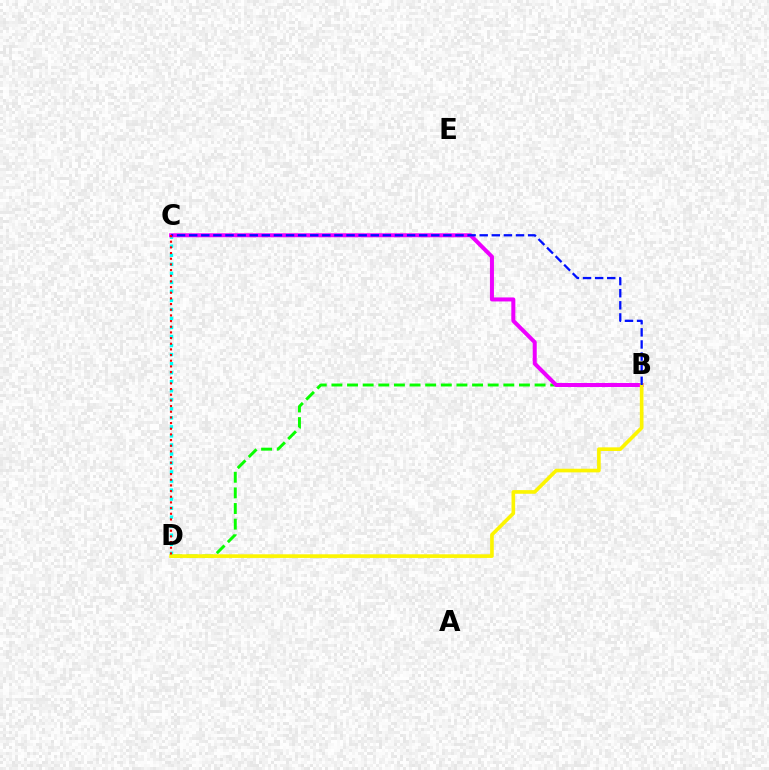{('B', 'D'): [{'color': '#08ff00', 'line_style': 'dashed', 'thickness': 2.12}, {'color': '#fcf500', 'line_style': 'solid', 'thickness': 2.62}], ('C', 'D'): [{'color': '#00fff6', 'line_style': 'dotted', 'thickness': 2.45}, {'color': '#ff0000', 'line_style': 'dotted', 'thickness': 1.54}], ('B', 'C'): [{'color': '#ee00ff', 'line_style': 'solid', 'thickness': 2.89}, {'color': '#0010ff', 'line_style': 'dashed', 'thickness': 1.64}]}